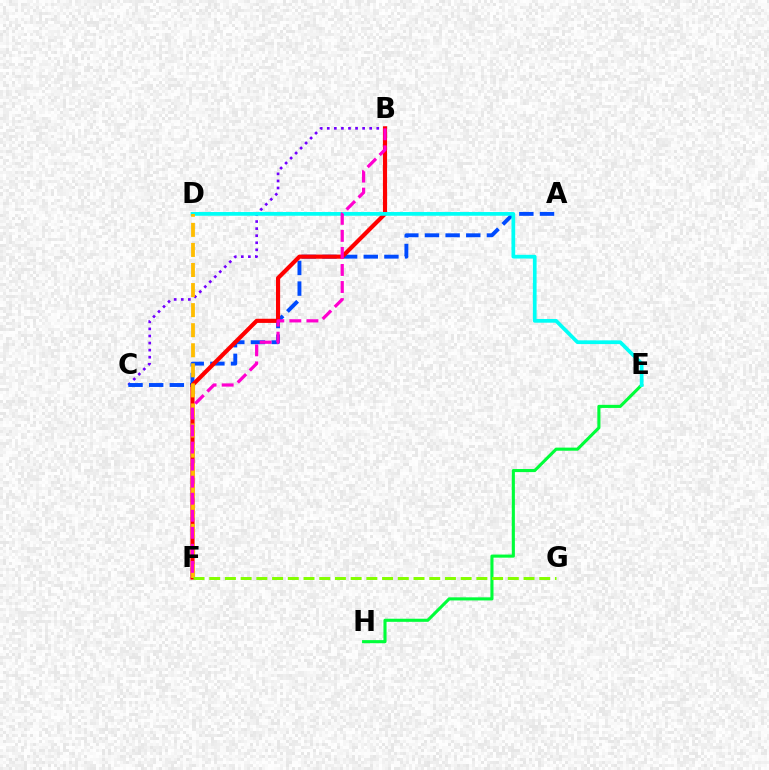{('B', 'C'): [{'color': '#7200ff', 'line_style': 'dotted', 'thickness': 1.92}], ('E', 'H'): [{'color': '#00ff39', 'line_style': 'solid', 'thickness': 2.23}], ('A', 'C'): [{'color': '#004bff', 'line_style': 'dashed', 'thickness': 2.81}], ('B', 'F'): [{'color': '#ff0000', 'line_style': 'solid', 'thickness': 2.98}, {'color': '#ff00cf', 'line_style': 'dashed', 'thickness': 2.32}], ('D', 'E'): [{'color': '#00fff6', 'line_style': 'solid', 'thickness': 2.68}], ('D', 'F'): [{'color': '#ffbd00', 'line_style': 'dashed', 'thickness': 2.73}], ('F', 'G'): [{'color': '#84ff00', 'line_style': 'dashed', 'thickness': 2.13}]}